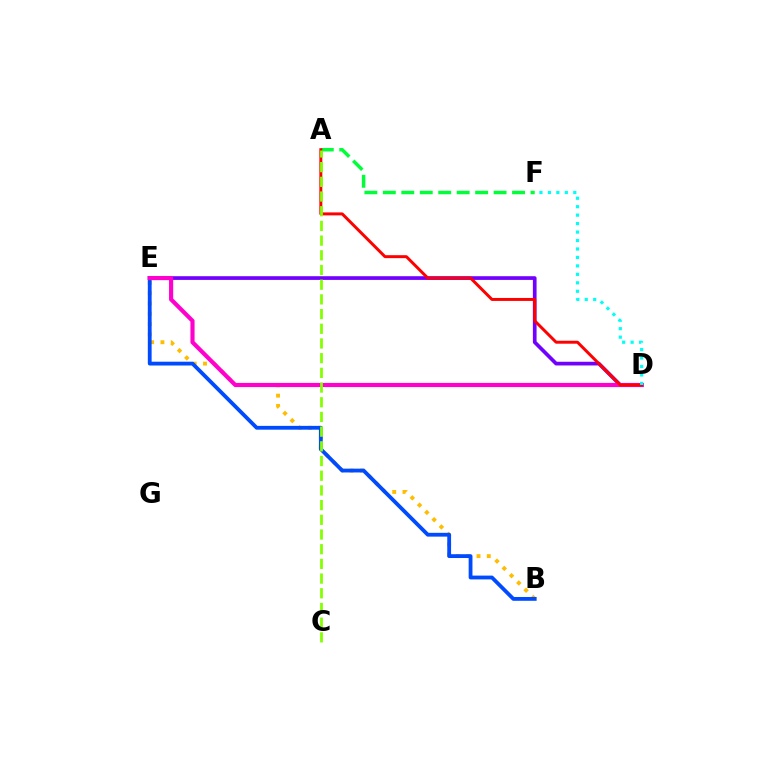{('B', 'E'): [{'color': '#ffbd00', 'line_style': 'dotted', 'thickness': 2.79}, {'color': '#004bff', 'line_style': 'solid', 'thickness': 2.74}], ('A', 'F'): [{'color': '#00ff39', 'line_style': 'dashed', 'thickness': 2.51}], ('D', 'E'): [{'color': '#7200ff', 'line_style': 'solid', 'thickness': 2.66}, {'color': '#ff00cf', 'line_style': 'solid', 'thickness': 2.98}], ('A', 'D'): [{'color': '#ff0000', 'line_style': 'solid', 'thickness': 2.13}], ('A', 'C'): [{'color': '#84ff00', 'line_style': 'dashed', 'thickness': 2.0}], ('D', 'F'): [{'color': '#00fff6', 'line_style': 'dotted', 'thickness': 2.3}]}